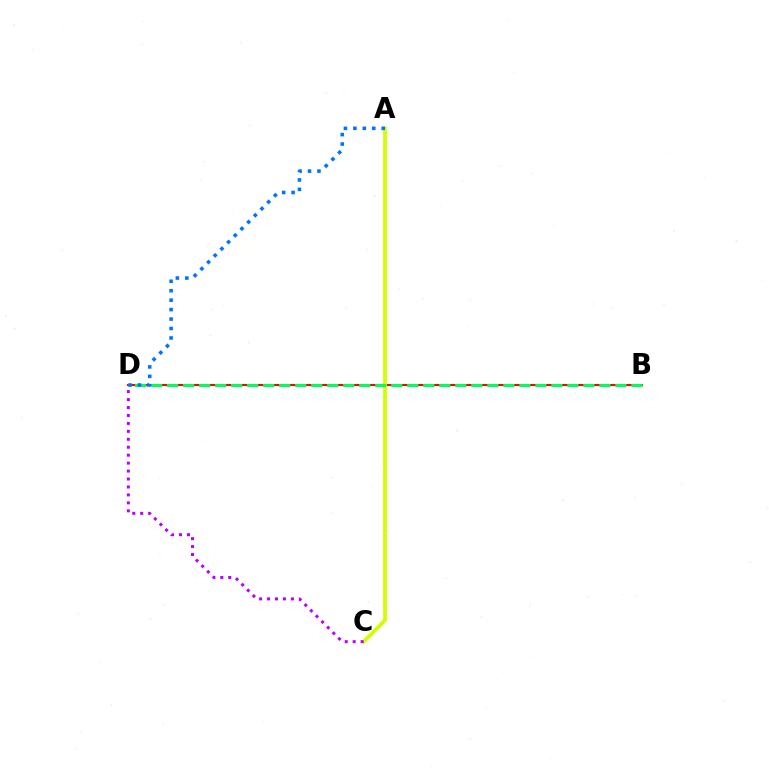{('B', 'D'): [{'color': '#ff0000', 'line_style': 'solid', 'thickness': 1.52}, {'color': '#00ff5c', 'line_style': 'dashed', 'thickness': 2.18}], ('A', 'C'): [{'color': '#d1ff00', 'line_style': 'solid', 'thickness': 2.72}], ('C', 'D'): [{'color': '#b900ff', 'line_style': 'dotted', 'thickness': 2.16}], ('A', 'D'): [{'color': '#0074ff', 'line_style': 'dotted', 'thickness': 2.57}]}